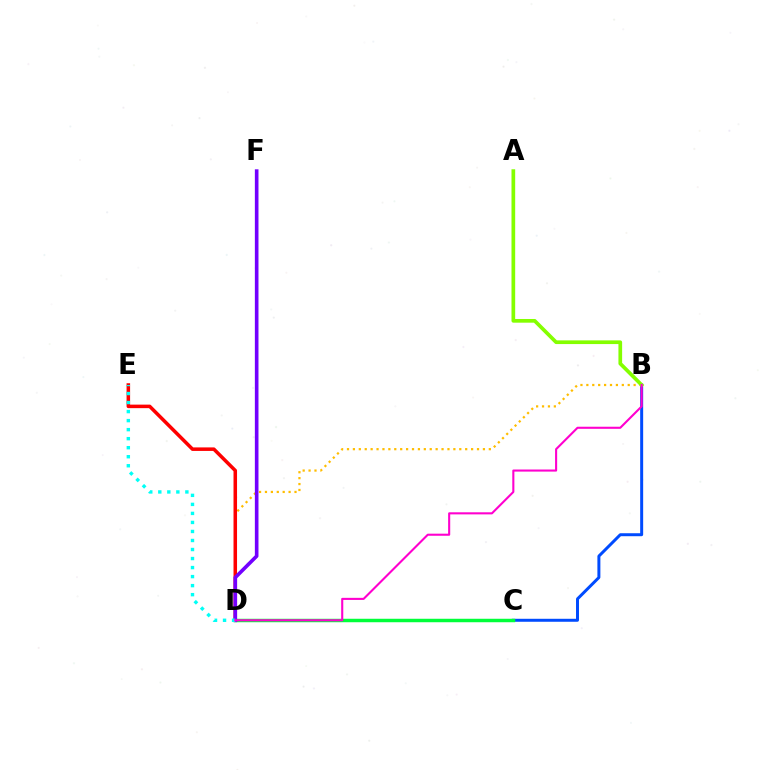{('B', 'C'): [{'color': '#004bff', 'line_style': 'solid', 'thickness': 2.15}], ('B', 'D'): [{'color': '#ffbd00', 'line_style': 'dotted', 'thickness': 1.61}, {'color': '#ff00cf', 'line_style': 'solid', 'thickness': 1.51}], ('D', 'E'): [{'color': '#ff0000', 'line_style': 'solid', 'thickness': 2.54}, {'color': '#00fff6', 'line_style': 'dotted', 'thickness': 2.45}], ('A', 'B'): [{'color': '#84ff00', 'line_style': 'solid', 'thickness': 2.66}], ('C', 'D'): [{'color': '#00ff39', 'line_style': 'solid', 'thickness': 2.5}], ('D', 'F'): [{'color': '#7200ff', 'line_style': 'solid', 'thickness': 2.61}]}